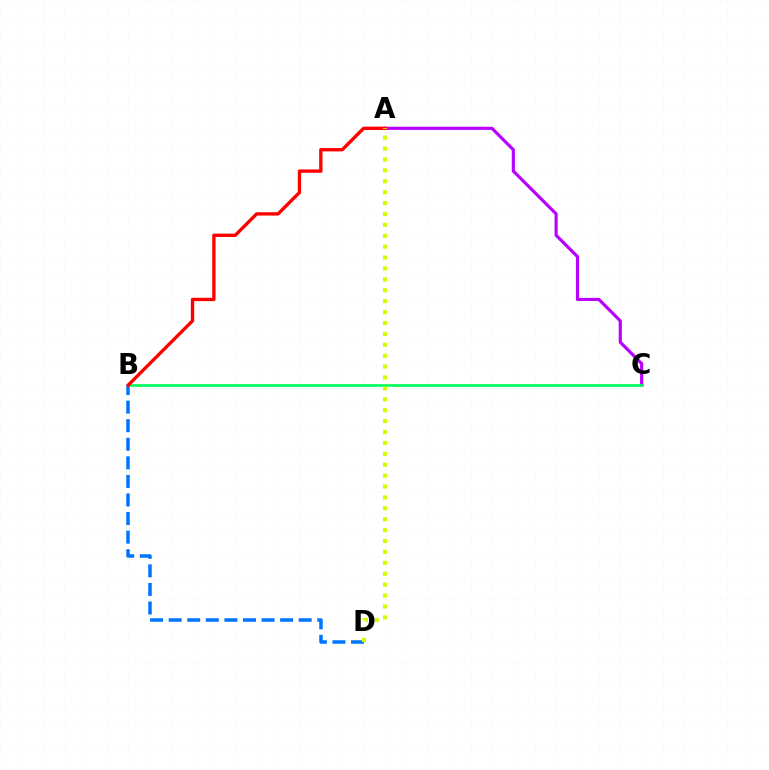{('A', 'C'): [{'color': '#b900ff', 'line_style': 'solid', 'thickness': 2.27}], ('B', 'D'): [{'color': '#0074ff', 'line_style': 'dashed', 'thickness': 2.52}], ('B', 'C'): [{'color': '#00ff5c', 'line_style': 'solid', 'thickness': 1.94}], ('A', 'B'): [{'color': '#ff0000', 'line_style': 'solid', 'thickness': 2.41}], ('A', 'D'): [{'color': '#d1ff00', 'line_style': 'dotted', 'thickness': 2.96}]}